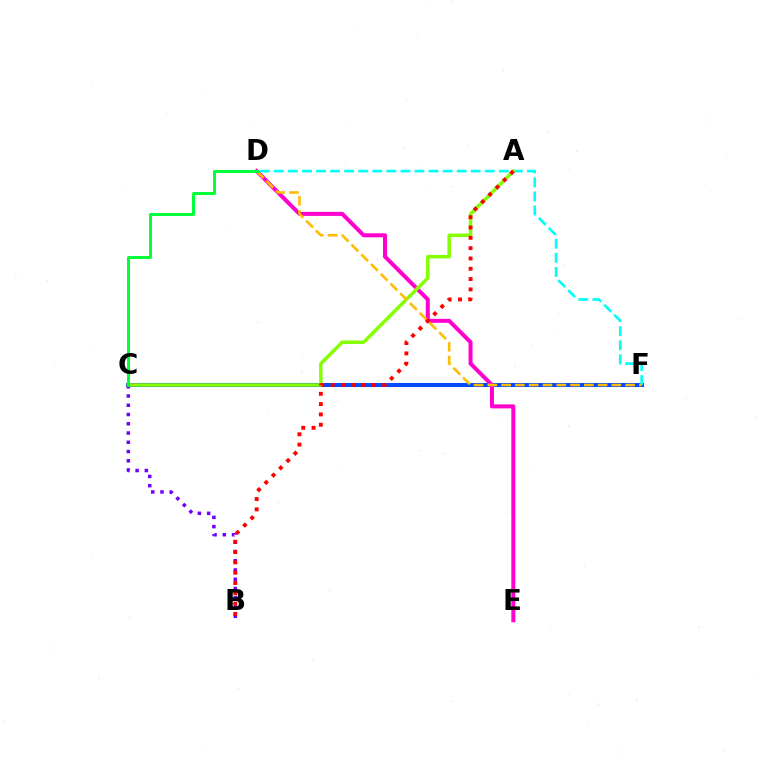{('C', 'F'): [{'color': '#004bff', 'line_style': 'solid', 'thickness': 2.9}], ('D', 'E'): [{'color': '#ff00cf', 'line_style': 'solid', 'thickness': 2.89}], ('D', 'F'): [{'color': '#00fff6', 'line_style': 'dashed', 'thickness': 1.91}, {'color': '#ffbd00', 'line_style': 'dashed', 'thickness': 1.87}], ('A', 'C'): [{'color': '#84ff00', 'line_style': 'solid', 'thickness': 2.5}], ('B', 'C'): [{'color': '#7200ff', 'line_style': 'dotted', 'thickness': 2.51}], ('C', 'D'): [{'color': '#00ff39', 'line_style': 'solid', 'thickness': 2.15}], ('A', 'B'): [{'color': '#ff0000', 'line_style': 'dotted', 'thickness': 2.8}]}